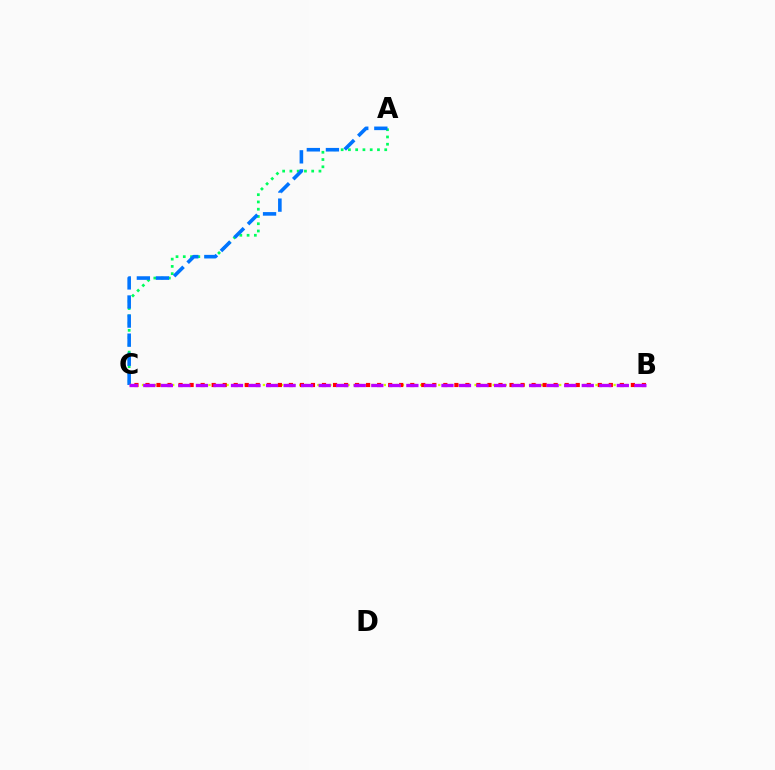{('A', 'C'): [{'color': '#00ff5c', 'line_style': 'dotted', 'thickness': 1.97}, {'color': '#0074ff', 'line_style': 'dashed', 'thickness': 2.59}], ('B', 'C'): [{'color': '#d1ff00', 'line_style': 'dotted', 'thickness': 1.64}, {'color': '#ff0000', 'line_style': 'dotted', 'thickness': 3.0}, {'color': '#b900ff', 'line_style': 'dashed', 'thickness': 2.38}]}